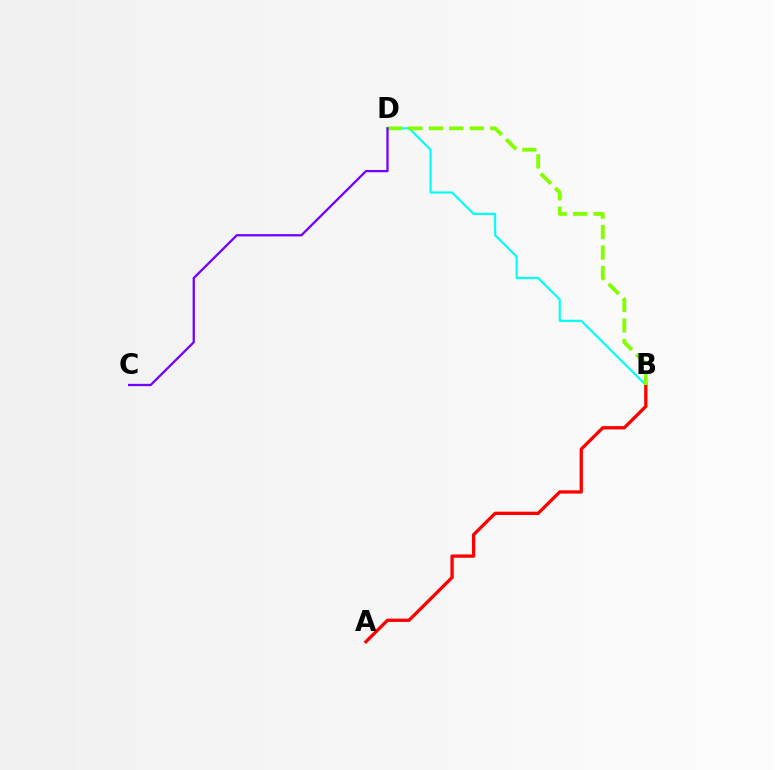{('B', 'D'): [{'color': '#00fff6', 'line_style': 'solid', 'thickness': 1.56}, {'color': '#84ff00', 'line_style': 'dashed', 'thickness': 2.78}], ('A', 'B'): [{'color': '#ff0000', 'line_style': 'solid', 'thickness': 2.37}], ('C', 'D'): [{'color': '#7200ff', 'line_style': 'solid', 'thickness': 1.64}]}